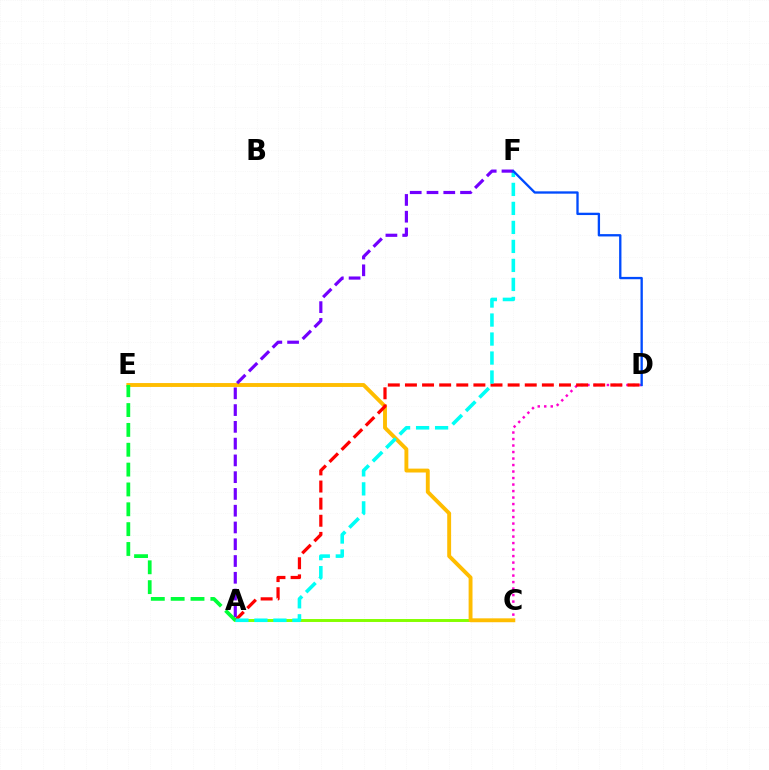{('C', 'D'): [{'color': '#ff00cf', 'line_style': 'dotted', 'thickness': 1.77}], ('A', 'C'): [{'color': '#84ff00', 'line_style': 'solid', 'thickness': 2.12}], ('C', 'E'): [{'color': '#ffbd00', 'line_style': 'solid', 'thickness': 2.8}], ('A', 'D'): [{'color': '#ff0000', 'line_style': 'dashed', 'thickness': 2.33}], ('A', 'F'): [{'color': '#00fff6', 'line_style': 'dashed', 'thickness': 2.58}, {'color': '#7200ff', 'line_style': 'dashed', 'thickness': 2.28}], ('A', 'E'): [{'color': '#00ff39', 'line_style': 'dashed', 'thickness': 2.7}], ('D', 'F'): [{'color': '#004bff', 'line_style': 'solid', 'thickness': 1.68}]}